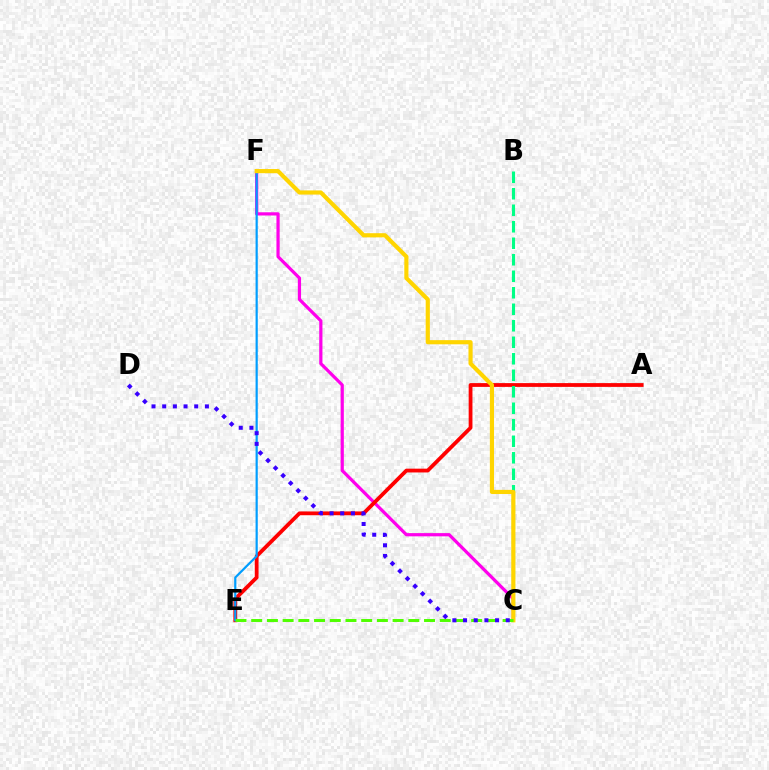{('C', 'F'): [{'color': '#ff00ed', 'line_style': 'solid', 'thickness': 2.32}, {'color': '#ffd500', 'line_style': 'solid', 'thickness': 2.99}], ('A', 'E'): [{'color': '#ff0000', 'line_style': 'solid', 'thickness': 2.72}], ('E', 'F'): [{'color': '#009eff', 'line_style': 'solid', 'thickness': 1.58}], ('B', 'C'): [{'color': '#00ff86', 'line_style': 'dashed', 'thickness': 2.24}], ('C', 'E'): [{'color': '#4fff00', 'line_style': 'dashed', 'thickness': 2.13}], ('C', 'D'): [{'color': '#3700ff', 'line_style': 'dotted', 'thickness': 2.9}]}